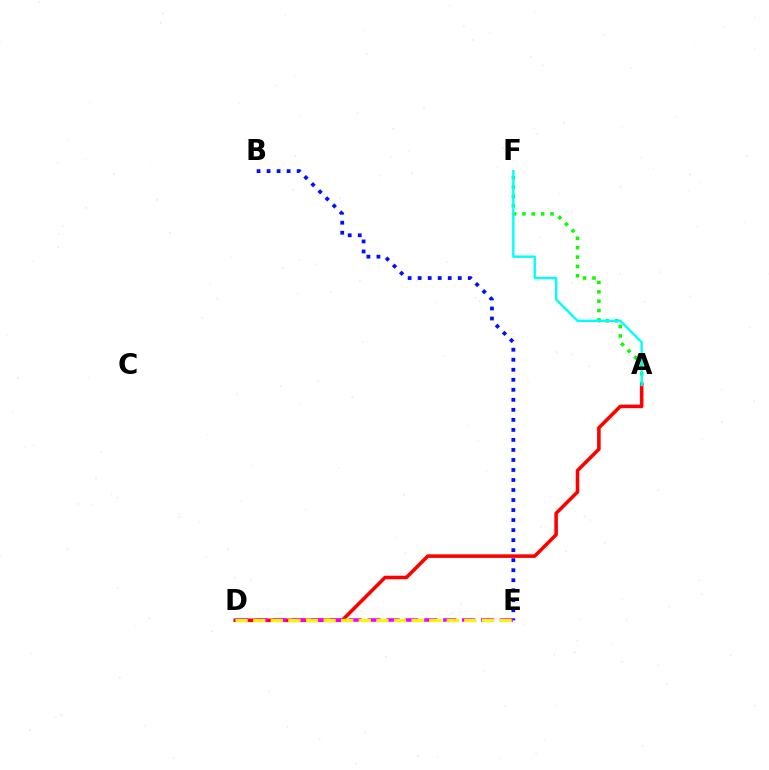{('B', 'E'): [{'color': '#0010ff', 'line_style': 'dotted', 'thickness': 2.72}], ('A', 'F'): [{'color': '#08ff00', 'line_style': 'dotted', 'thickness': 2.54}, {'color': '#00fff6', 'line_style': 'solid', 'thickness': 1.72}], ('A', 'D'): [{'color': '#ff0000', 'line_style': 'solid', 'thickness': 2.57}], ('D', 'E'): [{'color': '#ee00ff', 'line_style': 'dashed', 'thickness': 2.57}, {'color': '#fcf500', 'line_style': 'dashed', 'thickness': 2.39}]}